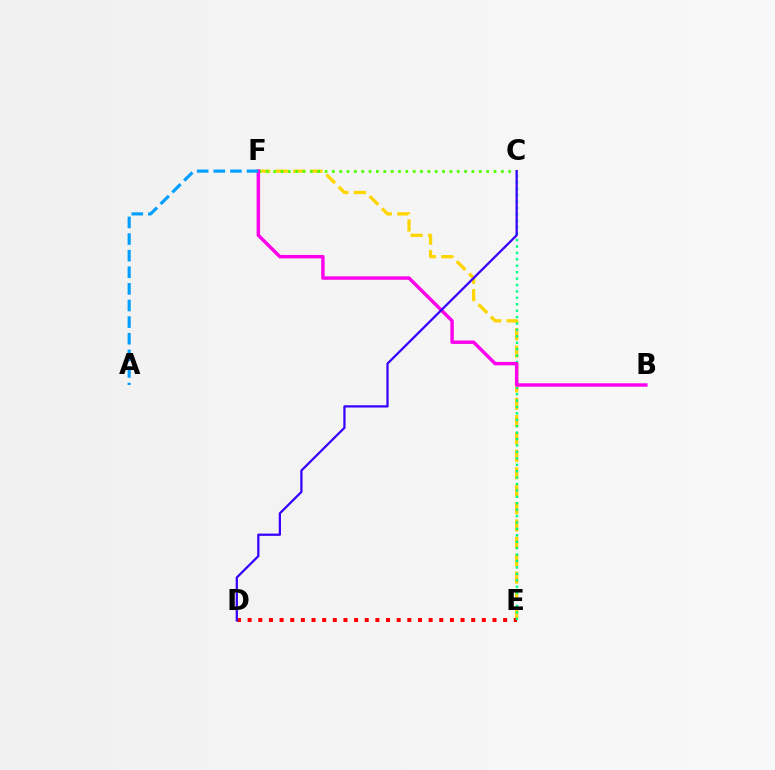{('E', 'F'): [{'color': '#ffd500', 'line_style': 'dashed', 'thickness': 2.36}], ('D', 'E'): [{'color': '#ff0000', 'line_style': 'dotted', 'thickness': 2.89}], ('C', 'E'): [{'color': '#00ff86', 'line_style': 'dotted', 'thickness': 1.74}], ('C', 'F'): [{'color': '#4fff00', 'line_style': 'dotted', 'thickness': 2.0}], ('B', 'F'): [{'color': '#ff00ed', 'line_style': 'solid', 'thickness': 2.47}], ('A', 'F'): [{'color': '#009eff', 'line_style': 'dashed', 'thickness': 2.26}], ('C', 'D'): [{'color': '#3700ff', 'line_style': 'solid', 'thickness': 1.62}]}